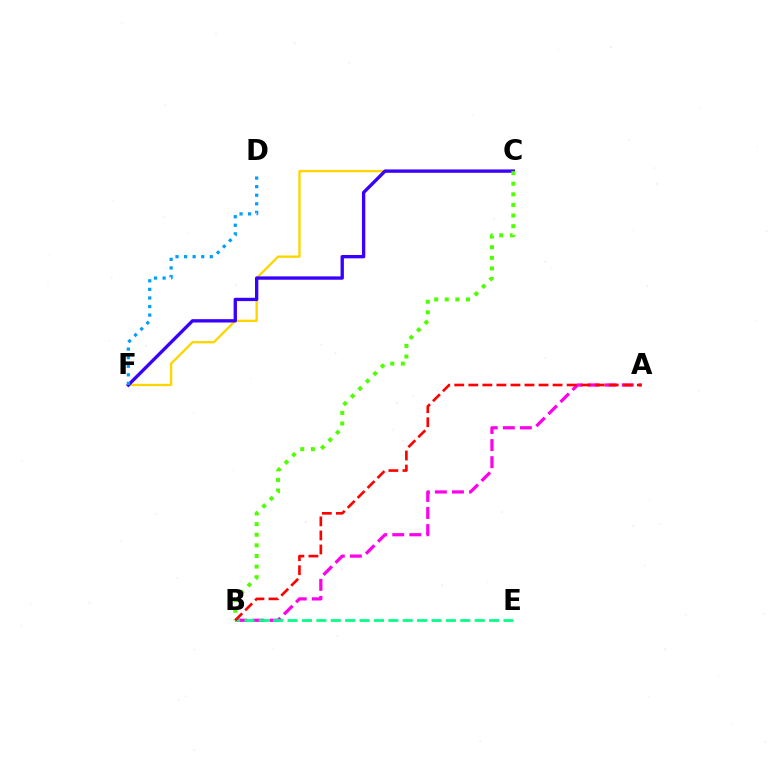{('A', 'B'): [{'color': '#ff00ed', 'line_style': 'dashed', 'thickness': 2.32}, {'color': '#ff0000', 'line_style': 'dashed', 'thickness': 1.91}], ('C', 'F'): [{'color': '#ffd500', 'line_style': 'solid', 'thickness': 1.68}, {'color': '#3700ff', 'line_style': 'solid', 'thickness': 2.4}], ('B', 'E'): [{'color': '#00ff86', 'line_style': 'dashed', 'thickness': 1.95}], ('D', 'F'): [{'color': '#009eff', 'line_style': 'dotted', 'thickness': 2.33}], ('B', 'C'): [{'color': '#4fff00', 'line_style': 'dotted', 'thickness': 2.88}]}